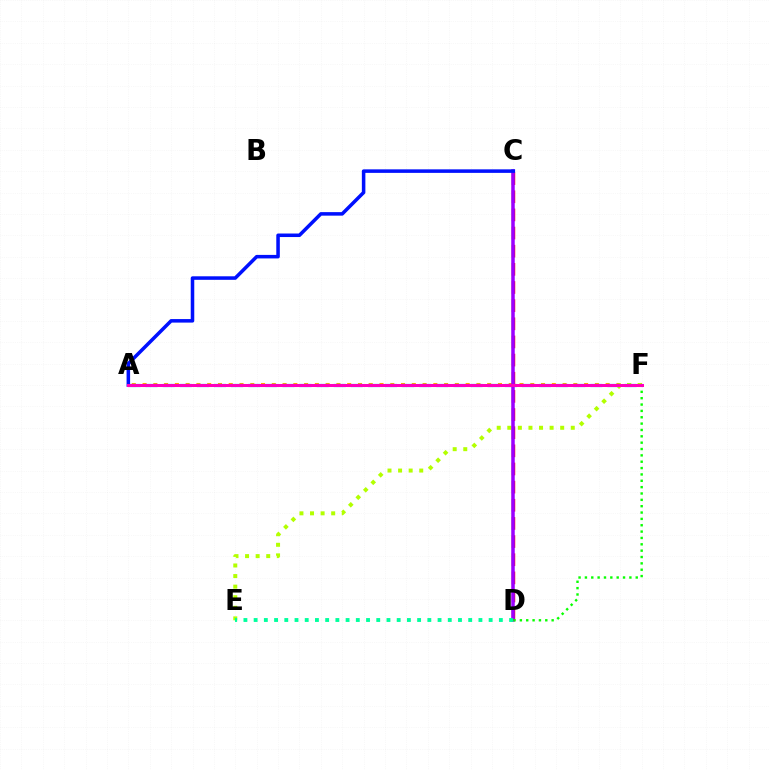{('A', 'F'): [{'color': '#ffa500', 'line_style': 'dotted', 'thickness': 2.93}, {'color': '#00b5ff', 'line_style': 'dashed', 'thickness': 2.32}, {'color': '#ff00bd', 'line_style': 'solid', 'thickness': 2.17}], ('E', 'F'): [{'color': '#b3ff00', 'line_style': 'dotted', 'thickness': 2.87}], ('C', 'D'): [{'color': '#ff0000', 'line_style': 'dashed', 'thickness': 2.47}, {'color': '#9b00ff', 'line_style': 'solid', 'thickness': 2.52}], ('D', 'F'): [{'color': '#08ff00', 'line_style': 'dotted', 'thickness': 1.73}], ('A', 'C'): [{'color': '#0010ff', 'line_style': 'solid', 'thickness': 2.54}], ('D', 'E'): [{'color': '#00ff9d', 'line_style': 'dotted', 'thickness': 2.78}]}